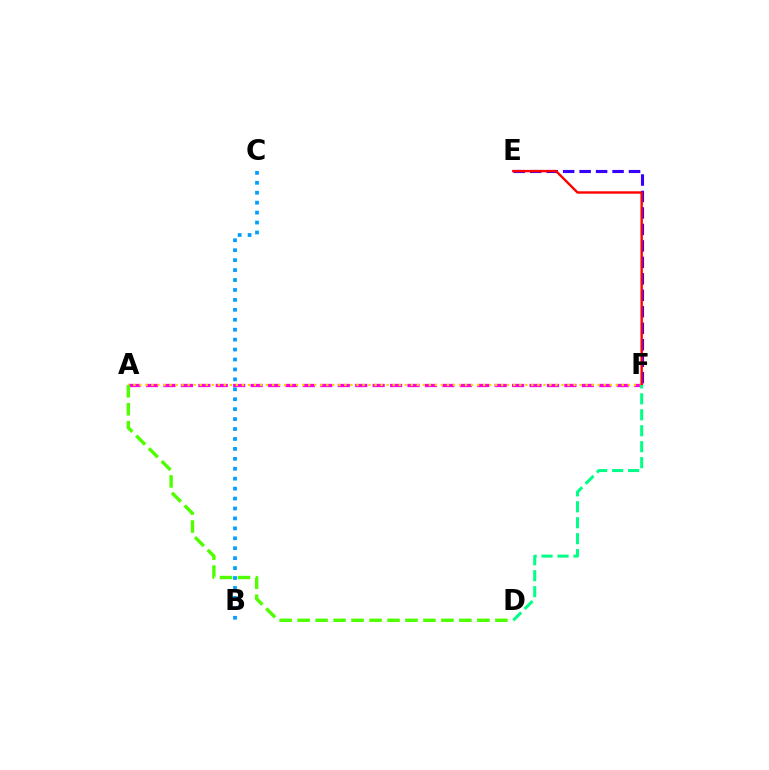{('A', 'F'): [{'color': '#ff00ed', 'line_style': 'dashed', 'thickness': 2.37}, {'color': '#ffd500', 'line_style': 'dotted', 'thickness': 1.64}], ('B', 'C'): [{'color': '#009eff', 'line_style': 'dotted', 'thickness': 2.7}], ('E', 'F'): [{'color': '#3700ff', 'line_style': 'dashed', 'thickness': 2.24}, {'color': '#ff0000', 'line_style': 'solid', 'thickness': 1.73}], ('A', 'D'): [{'color': '#4fff00', 'line_style': 'dashed', 'thickness': 2.44}], ('D', 'F'): [{'color': '#00ff86', 'line_style': 'dashed', 'thickness': 2.17}]}